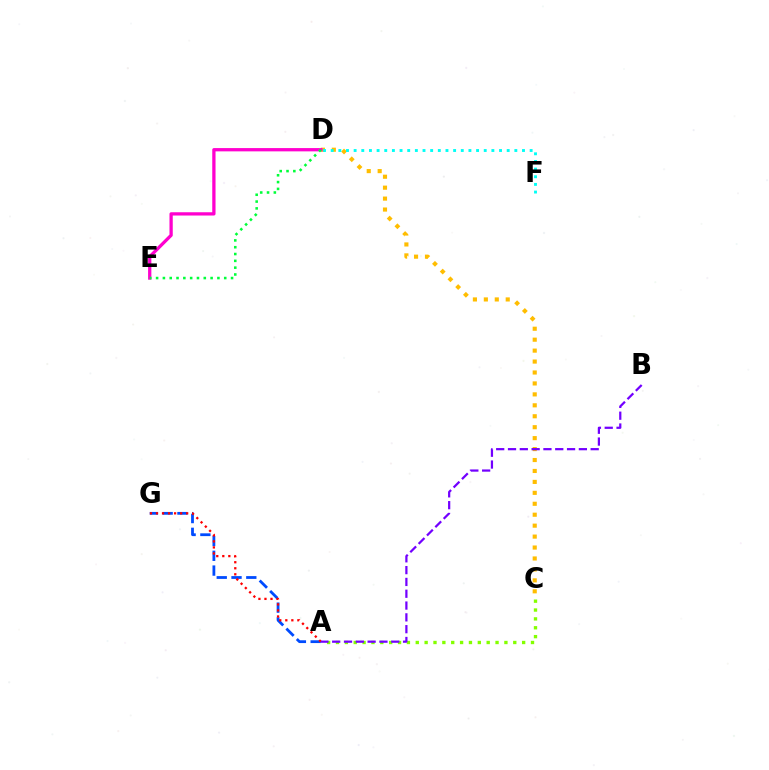{('A', 'C'): [{'color': '#84ff00', 'line_style': 'dotted', 'thickness': 2.41}], ('A', 'G'): [{'color': '#004bff', 'line_style': 'dashed', 'thickness': 2.01}, {'color': '#ff0000', 'line_style': 'dotted', 'thickness': 1.64}], ('C', 'D'): [{'color': '#ffbd00', 'line_style': 'dotted', 'thickness': 2.97}], ('A', 'B'): [{'color': '#7200ff', 'line_style': 'dashed', 'thickness': 1.6}], ('D', 'E'): [{'color': '#ff00cf', 'line_style': 'solid', 'thickness': 2.36}, {'color': '#00ff39', 'line_style': 'dotted', 'thickness': 1.85}], ('D', 'F'): [{'color': '#00fff6', 'line_style': 'dotted', 'thickness': 2.08}]}